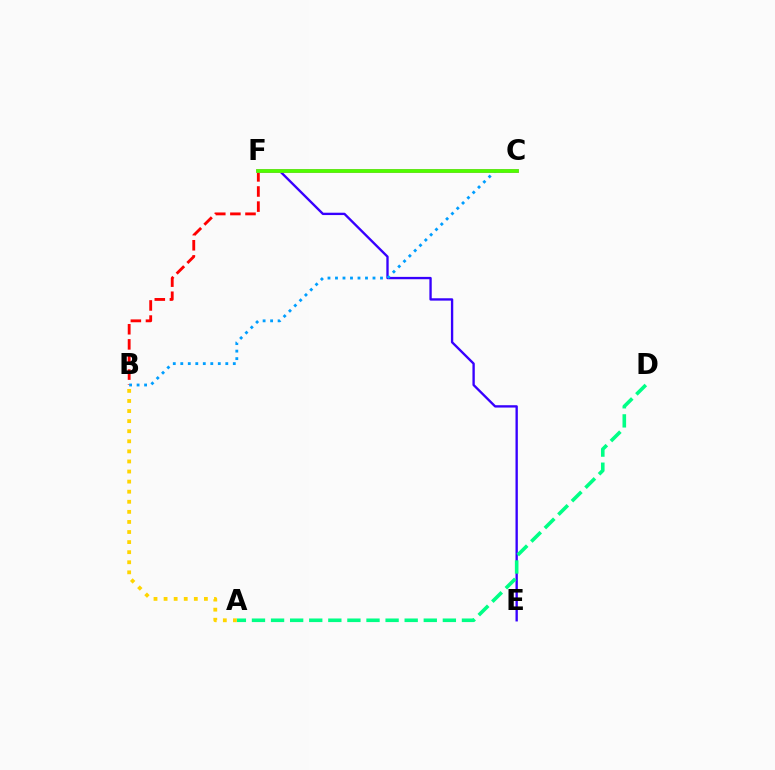{('B', 'F'): [{'color': '#ff0000', 'line_style': 'dashed', 'thickness': 2.05}], ('E', 'F'): [{'color': '#3700ff', 'line_style': 'solid', 'thickness': 1.69}], ('A', 'D'): [{'color': '#00ff86', 'line_style': 'dashed', 'thickness': 2.59}], ('C', 'F'): [{'color': '#ff00ed', 'line_style': 'solid', 'thickness': 2.59}, {'color': '#4fff00', 'line_style': 'solid', 'thickness': 2.71}], ('B', 'C'): [{'color': '#009eff', 'line_style': 'dotted', 'thickness': 2.04}], ('A', 'B'): [{'color': '#ffd500', 'line_style': 'dotted', 'thickness': 2.74}]}